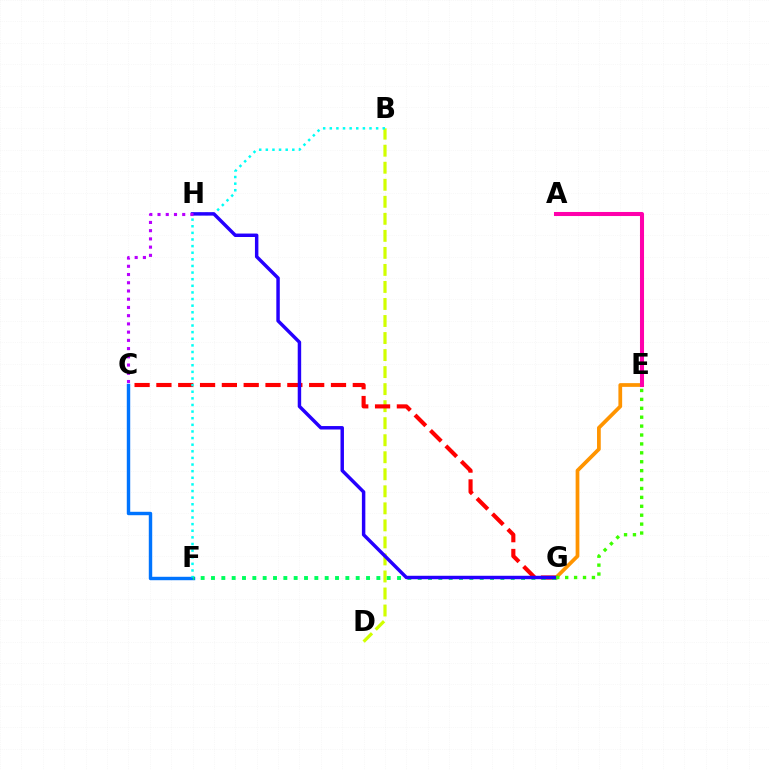{('B', 'D'): [{'color': '#d1ff00', 'line_style': 'dashed', 'thickness': 2.31}], ('C', 'G'): [{'color': '#ff0000', 'line_style': 'dashed', 'thickness': 2.96}], ('E', 'G'): [{'color': '#ff9400', 'line_style': 'solid', 'thickness': 2.69}, {'color': '#3dff00', 'line_style': 'dotted', 'thickness': 2.42}], ('C', 'F'): [{'color': '#0074ff', 'line_style': 'solid', 'thickness': 2.46}], ('F', 'G'): [{'color': '#00ff5c', 'line_style': 'dotted', 'thickness': 2.81}], ('A', 'E'): [{'color': '#ff00ac', 'line_style': 'solid', 'thickness': 2.92}], ('B', 'F'): [{'color': '#00fff6', 'line_style': 'dotted', 'thickness': 1.8}], ('G', 'H'): [{'color': '#2500ff', 'line_style': 'solid', 'thickness': 2.49}], ('C', 'H'): [{'color': '#b900ff', 'line_style': 'dotted', 'thickness': 2.24}]}